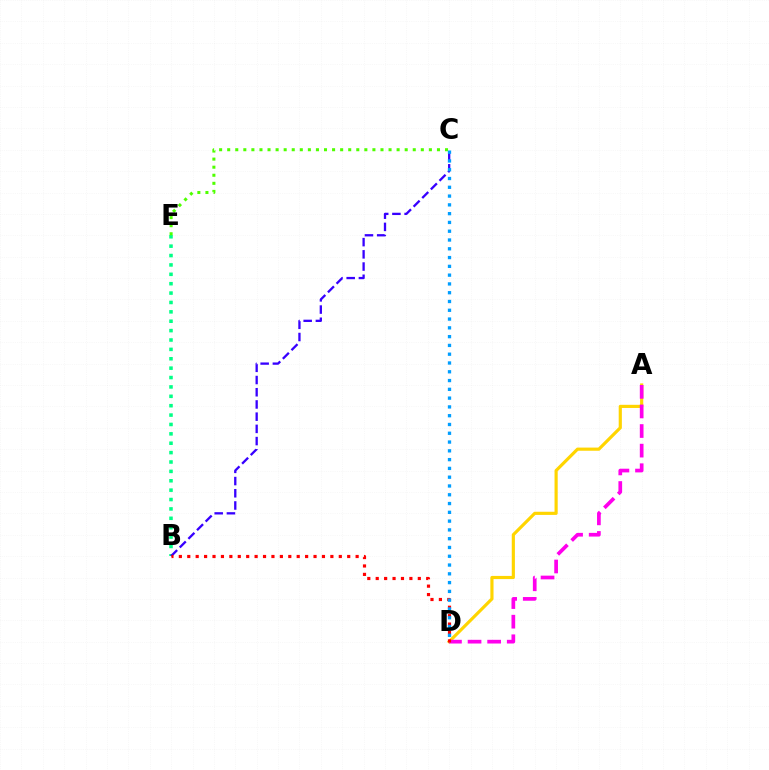{('A', 'D'): [{'color': '#ffd500', 'line_style': 'solid', 'thickness': 2.28}, {'color': '#ff00ed', 'line_style': 'dashed', 'thickness': 2.66}], ('B', 'E'): [{'color': '#00ff86', 'line_style': 'dotted', 'thickness': 2.55}], ('C', 'E'): [{'color': '#4fff00', 'line_style': 'dotted', 'thickness': 2.19}], ('B', 'C'): [{'color': '#3700ff', 'line_style': 'dashed', 'thickness': 1.66}], ('B', 'D'): [{'color': '#ff0000', 'line_style': 'dotted', 'thickness': 2.29}], ('C', 'D'): [{'color': '#009eff', 'line_style': 'dotted', 'thickness': 2.39}]}